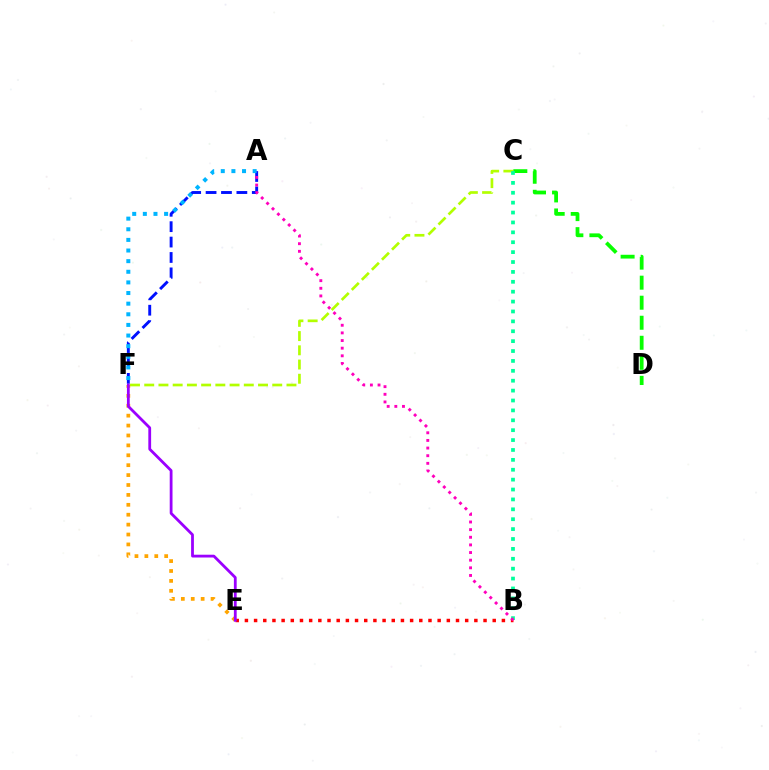{('B', 'E'): [{'color': '#ff0000', 'line_style': 'dotted', 'thickness': 2.49}], ('A', 'F'): [{'color': '#0010ff', 'line_style': 'dashed', 'thickness': 2.09}, {'color': '#00b5ff', 'line_style': 'dotted', 'thickness': 2.89}], ('C', 'F'): [{'color': '#b3ff00', 'line_style': 'dashed', 'thickness': 1.93}], ('E', 'F'): [{'color': '#ffa500', 'line_style': 'dotted', 'thickness': 2.69}, {'color': '#9b00ff', 'line_style': 'solid', 'thickness': 2.01}], ('C', 'D'): [{'color': '#08ff00', 'line_style': 'dashed', 'thickness': 2.72}], ('B', 'C'): [{'color': '#00ff9d', 'line_style': 'dotted', 'thickness': 2.69}], ('A', 'B'): [{'color': '#ff00bd', 'line_style': 'dotted', 'thickness': 2.08}]}